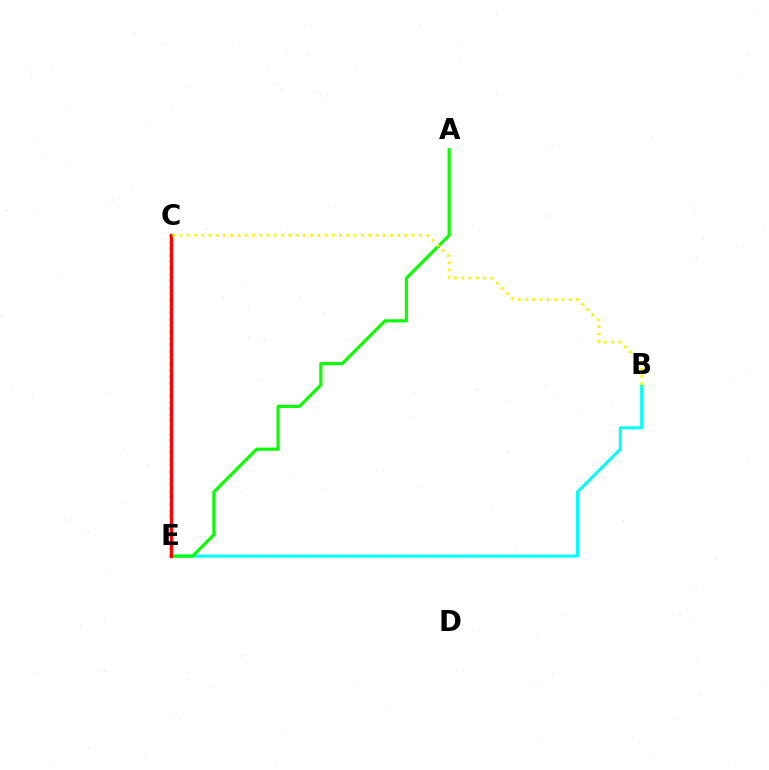{('C', 'E'): [{'color': '#0010ff', 'line_style': 'dotted', 'thickness': 1.73}, {'color': '#ee00ff', 'line_style': 'solid', 'thickness': 1.53}, {'color': '#ff0000', 'line_style': 'solid', 'thickness': 2.32}], ('B', 'E'): [{'color': '#00fff6', 'line_style': 'solid', 'thickness': 2.17}], ('A', 'E'): [{'color': '#08ff00', 'line_style': 'solid', 'thickness': 2.25}], ('B', 'C'): [{'color': '#fcf500', 'line_style': 'dotted', 'thickness': 1.97}]}